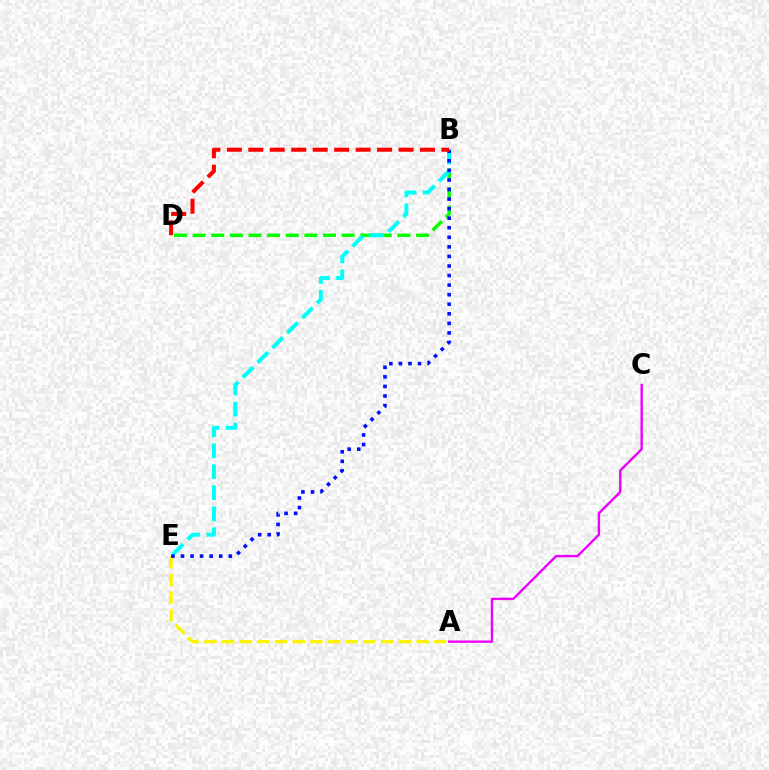{('B', 'D'): [{'color': '#08ff00', 'line_style': 'dashed', 'thickness': 2.53}, {'color': '#ff0000', 'line_style': 'dashed', 'thickness': 2.92}], ('A', 'E'): [{'color': '#fcf500', 'line_style': 'dashed', 'thickness': 2.4}], ('B', 'E'): [{'color': '#00fff6', 'line_style': 'dashed', 'thickness': 2.85}, {'color': '#0010ff', 'line_style': 'dotted', 'thickness': 2.6}], ('A', 'C'): [{'color': '#ee00ff', 'line_style': 'solid', 'thickness': 1.72}]}